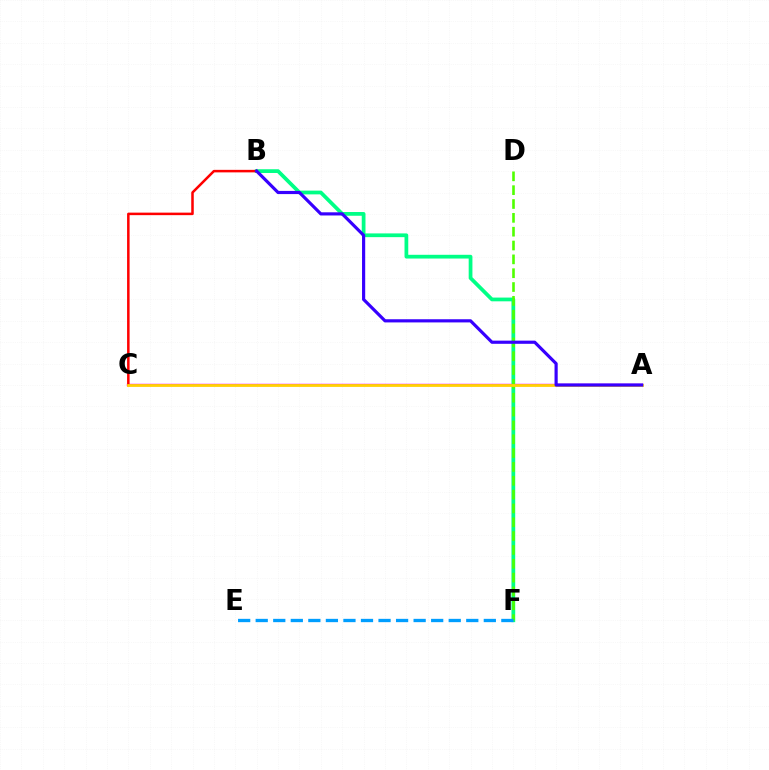{('B', 'F'): [{'color': '#00ff86', 'line_style': 'solid', 'thickness': 2.69}], ('A', 'C'): [{'color': '#ff00ed', 'line_style': 'solid', 'thickness': 1.74}, {'color': '#ffd500', 'line_style': 'solid', 'thickness': 1.99}], ('B', 'C'): [{'color': '#ff0000', 'line_style': 'solid', 'thickness': 1.81}], ('D', 'F'): [{'color': '#4fff00', 'line_style': 'dashed', 'thickness': 1.88}], ('A', 'B'): [{'color': '#3700ff', 'line_style': 'solid', 'thickness': 2.28}], ('E', 'F'): [{'color': '#009eff', 'line_style': 'dashed', 'thickness': 2.38}]}